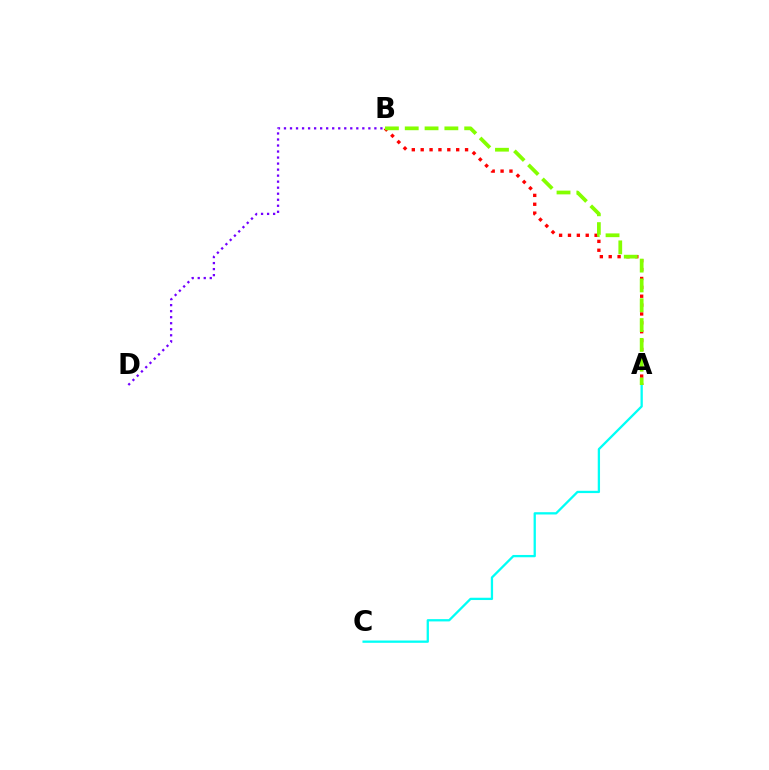{('A', 'B'): [{'color': '#ff0000', 'line_style': 'dotted', 'thickness': 2.41}, {'color': '#84ff00', 'line_style': 'dashed', 'thickness': 2.69}], ('A', 'C'): [{'color': '#00fff6', 'line_style': 'solid', 'thickness': 1.65}], ('B', 'D'): [{'color': '#7200ff', 'line_style': 'dotted', 'thickness': 1.64}]}